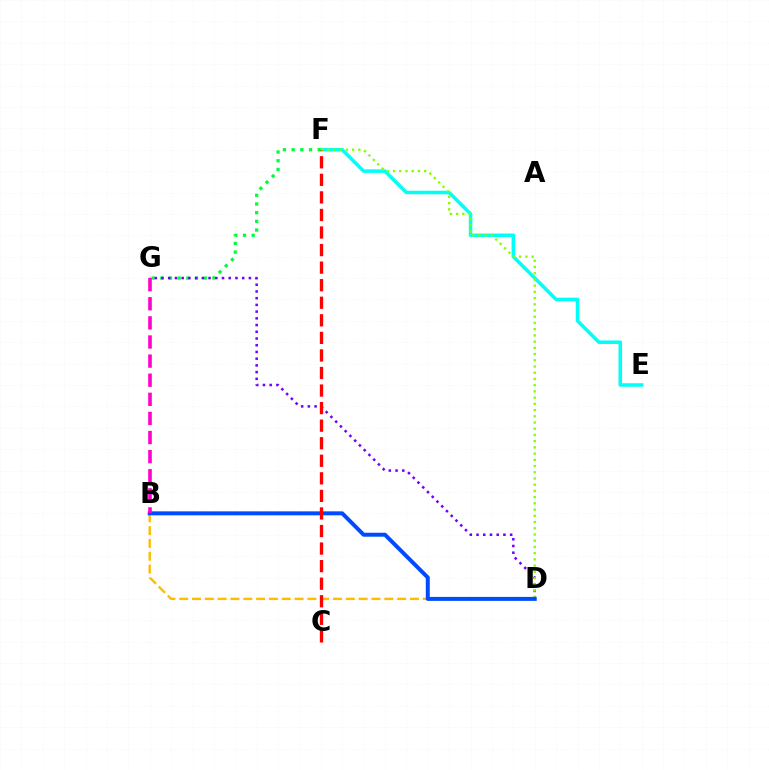{('E', 'F'): [{'color': '#00fff6', 'line_style': 'solid', 'thickness': 2.54}], ('F', 'G'): [{'color': '#00ff39', 'line_style': 'dotted', 'thickness': 2.36}], ('D', 'G'): [{'color': '#7200ff', 'line_style': 'dotted', 'thickness': 1.83}], ('B', 'D'): [{'color': '#ffbd00', 'line_style': 'dashed', 'thickness': 1.74}, {'color': '#004bff', 'line_style': 'solid', 'thickness': 2.86}], ('D', 'F'): [{'color': '#84ff00', 'line_style': 'dotted', 'thickness': 1.69}], ('B', 'G'): [{'color': '#ff00cf', 'line_style': 'dashed', 'thickness': 2.6}], ('C', 'F'): [{'color': '#ff0000', 'line_style': 'dashed', 'thickness': 2.39}]}